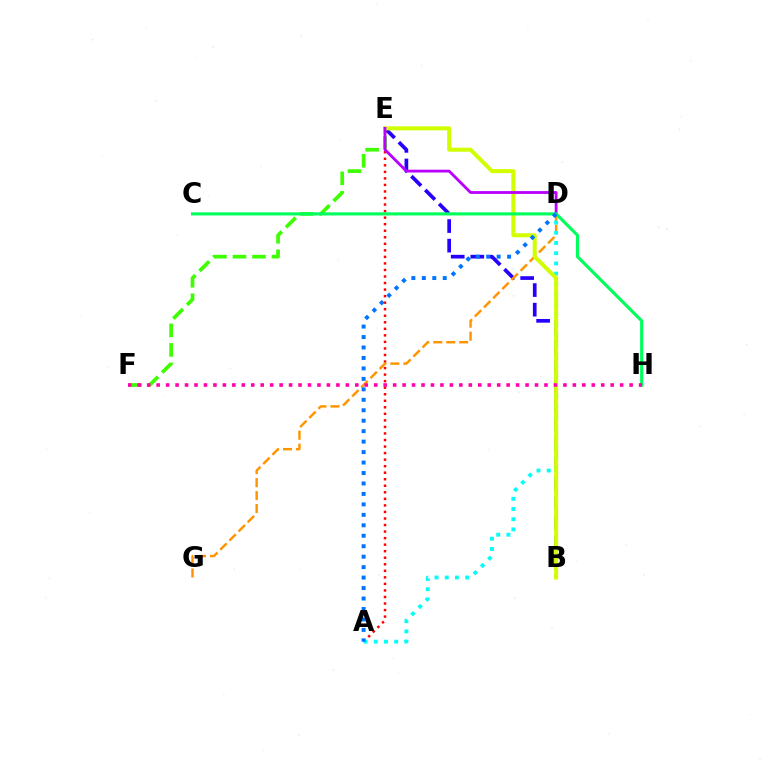{('B', 'E'): [{'color': '#2500ff', 'line_style': 'dashed', 'thickness': 2.66}, {'color': '#d1ff00', 'line_style': 'solid', 'thickness': 2.9}], ('A', 'E'): [{'color': '#ff0000', 'line_style': 'dotted', 'thickness': 1.78}], ('D', 'G'): [{'color': '#ff9400', 'line_style': 'dashed', 'thickness': 1.76}], ('E', 'F'): [{'color': '#3dff00', 'line_style': 'dashed', 'thickness': 2.65}], ('A', 'D'): [{'color': '#00fff6', 'line_style': 'dotted', 'thickness': 2.78}, {'color': '#0074ff', 'line_style': 'dotted', 'thickness': 2.84}], ('D', 'E'): [{'color': '#b900ff', 'line_style': 'solid', 'thickness': 2.03}], ('C', 'H'): [{'color': '#00ff5c', 'line_style': 'solid', 'thickness': 2.25}], ('F', 'H'): [{'color': '#ff00ac', 'line_style': 'dotted', 'thickness': 2.57}]}